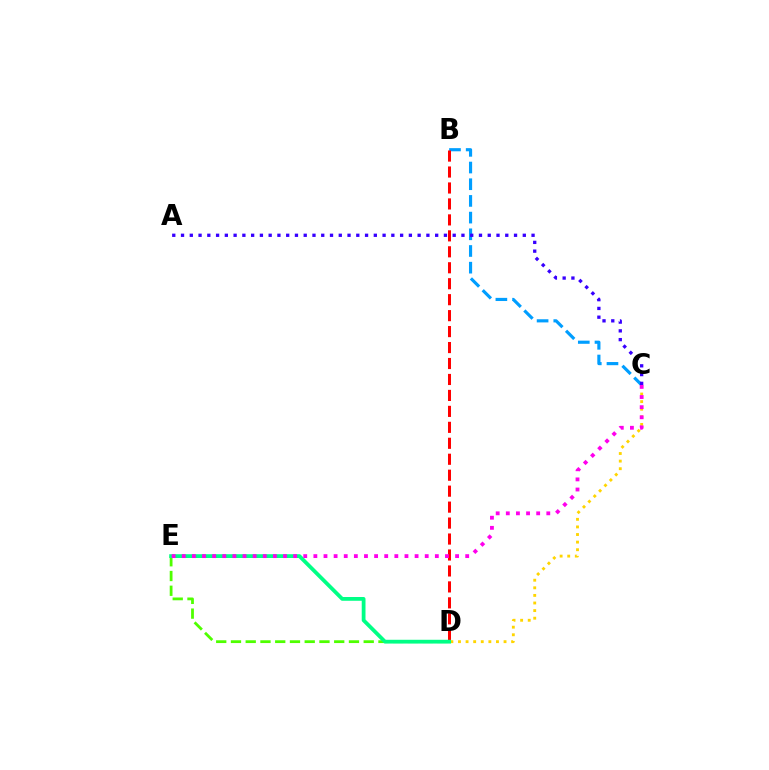{('D', 'E'): [{'color': '#4fff00', 'line_style': 'dashed', 'thickness': 2.0}, {'color': '#00ff86', 'line_style': 'solid', 'thickness': 2.72}], ('C', 'D'): [{'color': '#ffd500', 'line_style': 'dotted', 'thickness': 2.06}], ('B', 'C'): [{'color': '#009eff', 'line_style': 'dashed', 'thickness': 2.27}], ('B', 'D'): [{'color': '#ff0000', 'line_style': 'dashed', 'thickness': 2.17}], ('A', 'C'): [{'color': '#3700ff', 'line_style': 'dotted', 'thickness': 2.38}], ('C', 'E'): [{'color': '#ff00ed', 'line_style': 'dotted', 'thickness': 2.75}]}